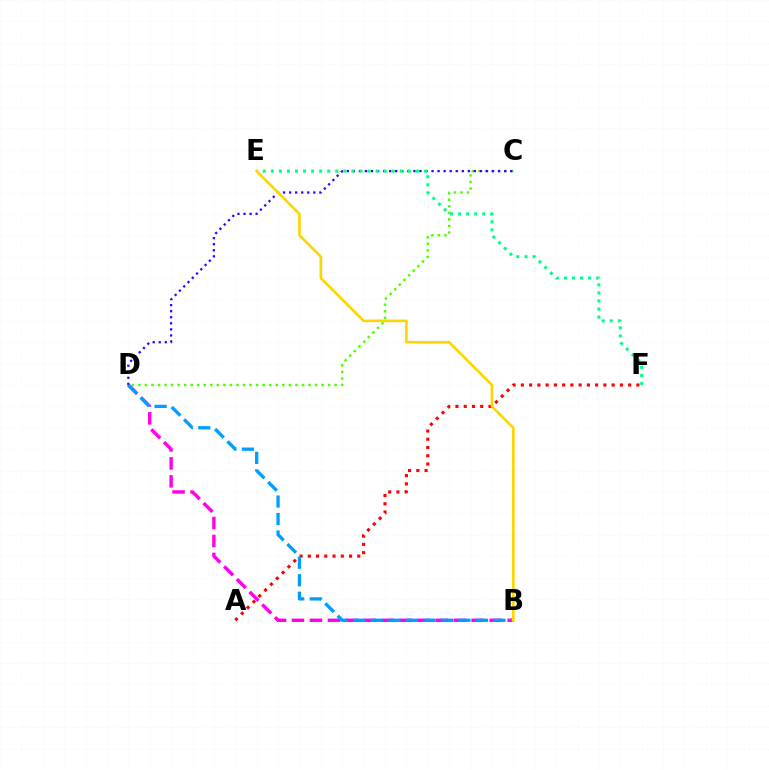{('C', 'D'): [{'color': '#4fff00', 'line_style': 'dotted', 'thickness': 1.78}, {'color': '#3700ff', 'line_style': 'dotted', 'thickness': 1.64}], ('B', 'D'): [{'color': '#ff00ed', 'line_style': 'dashed', 'thickness': 2.44}, {'color': '#009eff', 'line_style': 'dashed', 'thickness': 2.38}], ('A', 'F'): [{'color': '#ff0000', 'line_style': 'dotted', 'thickness': 2.24}], ('E', 'F'): [{'color': '#00ff86', 'line_style': 'dotted', 'thickness': 2.19}], ('B', 'E'): [{'color': '#ffd500', 'line_style': 'solid', 'thickness': 1.9}]}